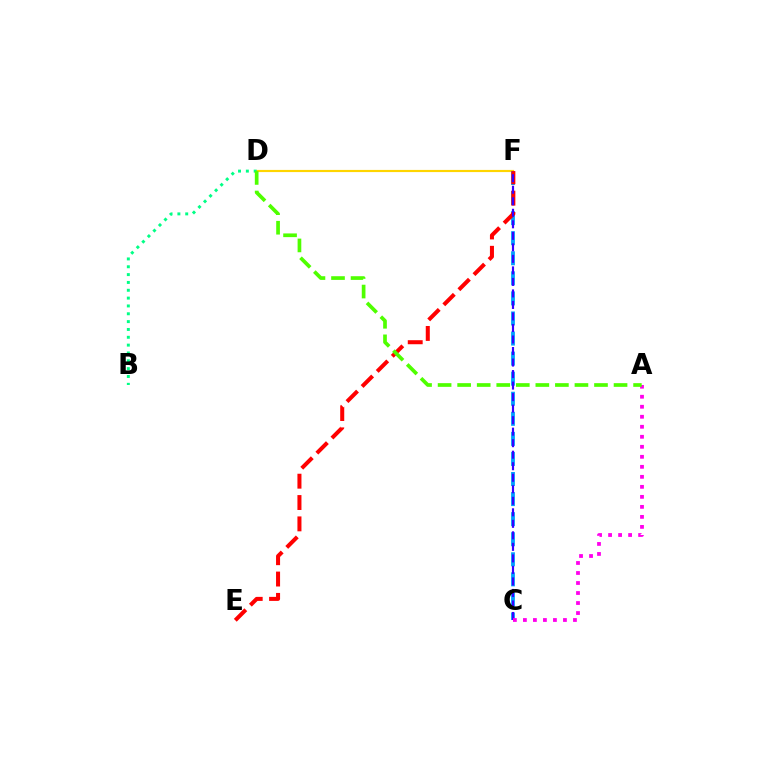{('D', 'F'): [{'color': '#ffd500', 'line_style': 'solid', 'thickness': 1.56}], ('C', 'F'): [{'color': '#009eff', 'line_style': 'dashed', 'thickness': 2.73}, {'color': '#3700ff', 'line_style': 'dashed', 'thickness': 1.56}], ('B', 'D'): [{'color': '#00ff86', 'line_style': 'dotted', 'thickness': 2.13}], ('E', 'F'): [{'color': '#ff0000', 'line_style': 'dashed', 'thickness': 2.9}], ('A', 'C'): [{'color': '#ff00ed', 'line_style': 'dotted', 'thickness': 2.72}], ('A', 'D'): [{'color': '#4fff00', 'line_style': 'dashed', 'thickness': 2.66}]}